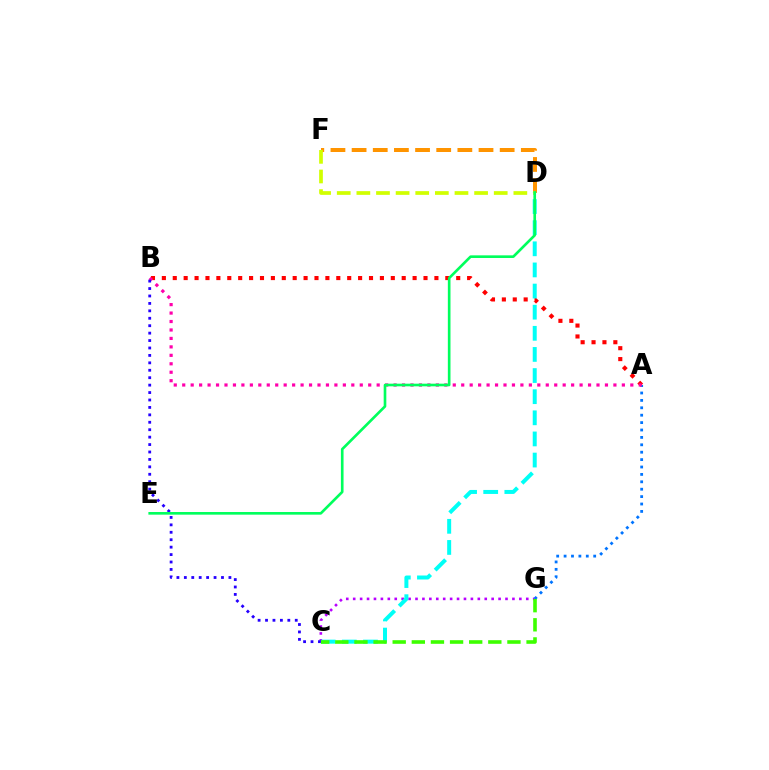{('C', 'G'): [{'color': '#b900ff', 'line_style': 'dotted', 'thickness': 1.88}, {'color': '#3dff00', 'line_style': 'dashed', 'thickness': 2.6}], ('A', 'G'): [{'color': '#0074ff', 'line_style': 'dotted', 'thickness': 2.01}], ('A', 'B'): [{'color': '#ff0000', 'line_style': 'dotted', 'thickness': 2.96}, {'color': '#ff00ac', 'line_style': 'dotted', 'thickness': 2.3}], ('D', 'F'): [{'color': '#ff9400', 'line_style': 'dashed', 'thickness': 2.87}, {'color': '#d1ff00', 'line_style': 'dashed', 'thickness': 2.67}], ('C', 'D'): [{'color': '#00fff6', 'line_style': 'dashed', 'thickness': 2.87}], ('B', 'C'): [{'color': '#2500ff', 'line_style': 'dotted', 'thickness': 2.02}], ('D', 'E'): [{'color': '#00ff5c', 'line_style': 'solid', 'thickness': 1.91}]}